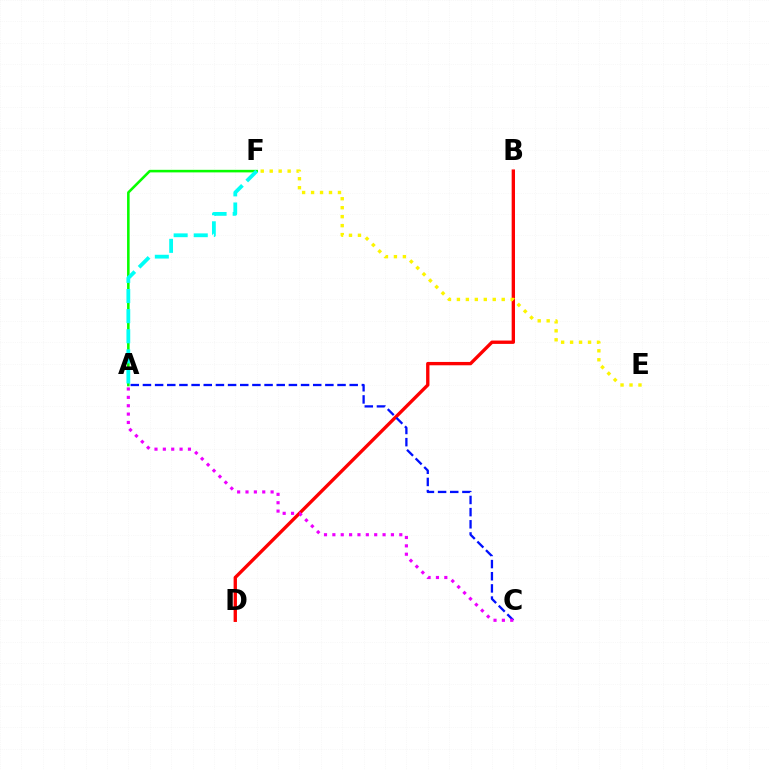{('A', 'F'): [{'color': '#08ff00', 'line_style': 'solid', 'thickness': 1.85}, {'color': '#00fff6', 'line_style': 'dashed', 'thickness': 2.73}], ('B', 'D'): [{'color': '#ff0000', 'line_style': 'solid', 'thickness': 2.41}], ('E', 'F'): [{'color': '#fcf500', 'line_style': 'dotted', 'thickness': 2.44}], ('A', 'C'): [{'color': '#0010ff', 'line_style': 'dashed', 'thickness': 1.65}, {'color': '#ee00ff', 'line_style': 'dotted', 'thickness': 2.27}]}